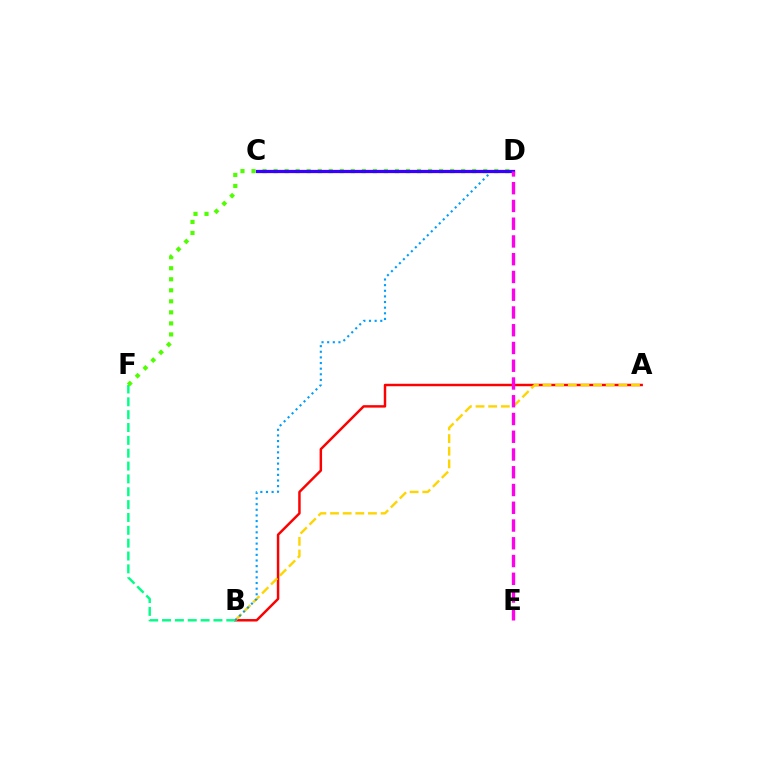{('A', 'B'): [{'color': '#ff0000', 'line_style': 'solid', 'thickness': 1.77}, {'color': '#ffd500', 'line_style': 'dashed', 'thickness': 1.72}], ('B', 'F'): [{'color': '#00ff86', 'line_style': 'dashed', 'thickness': 1.75}], ('D', 'F'): [{'color': '#4fff00', 'line_style': 'dotted', 'thickness': 3.0}], ('B', 'D'): [{'color': '#009eff', 'line_style': 'dotted', 'thickness': 1.53}], ('C', 'D'): [{'color': '#3700ff', 'line_style': 'solid', 'thickness': 2.33}], ('D', 'E'): [{'color': '#ff00ed', 'line_style': 'dashed', 'thickness': 2.41}]}